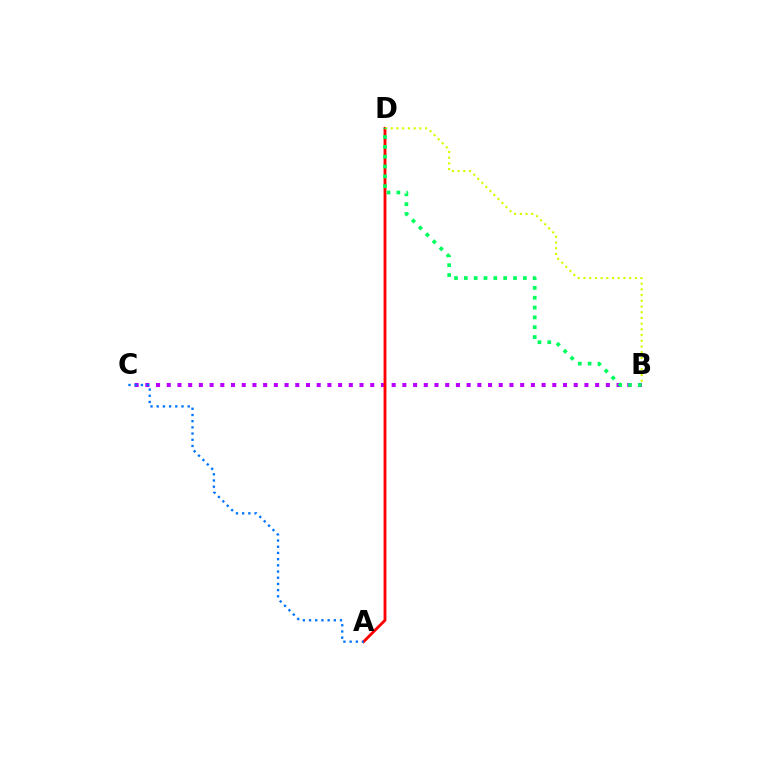{('B', 'C'): [{'color': '#b900ff', 'line_style': 'dotted', 'thickness': 2.91}], ('A', 'D'): [{'color': '#ff0000', 'line_style': 'solid', 'thickness': 2.05}], ('B', 'D'): [{'color': '#d1ff00', 'line_style': 'dotted', 'thickness': 1.55}, {'color': '#00ff5c', 'line_style': 'dotted', 'thickness': 2.67}], ('A', 'C'): [{'color': '#0074ff', 'line_style': 'dotted', 'thickness': 1.68}]}